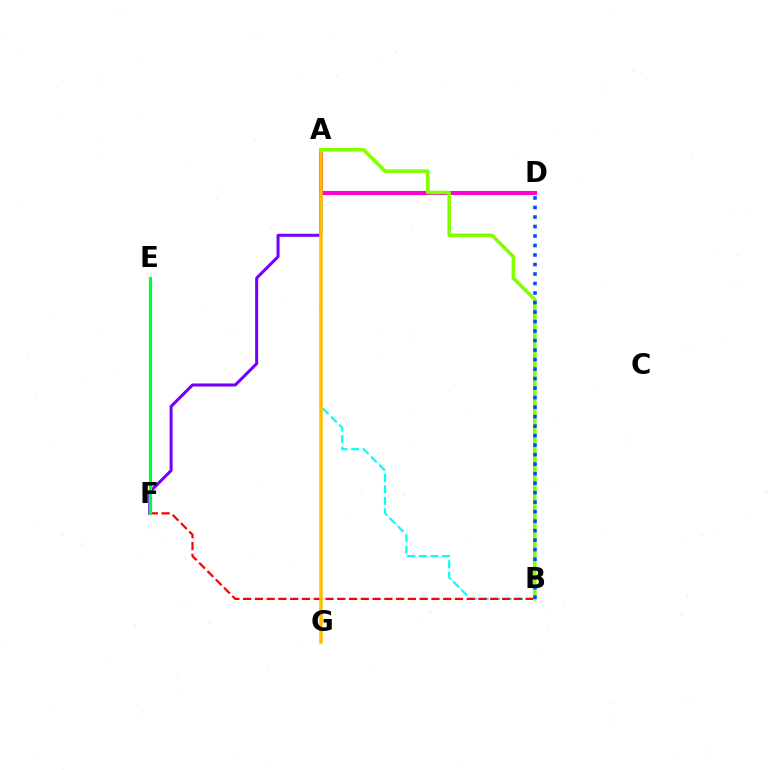{('A', 'F'): [{'color': '#7200ff', 'line_style': 'solid', 'thickness': 2.17}], ('A', 'B'): [{'color': '#00fff6', 'line_style': 'dashed', 'thickness': 1.56}, {'color': '#84ff00', 'line_style': 'solid', 'thickness': 2.58}], ('A', 'D'): [{'color': '#ff00cf', 'line_style': 'solid', 'thickness': 2.92}], ('B', 'F'): [{'color': '#ff0000', 'line_style': 'dashed', 'thickness': 1.6}], ('E', 'F'): [{'color': '#00ff39', 'line_style': 'solid', 'thickness': 2.29}], ('A', 'G'): [{'color': '#ffbd00', 'line_style': 'solid', 'thickness': 2.52}], ('B', 'D'): [{'color': '#004bff', 'line_style': 'dotted', 'thickness': 2.58}]}